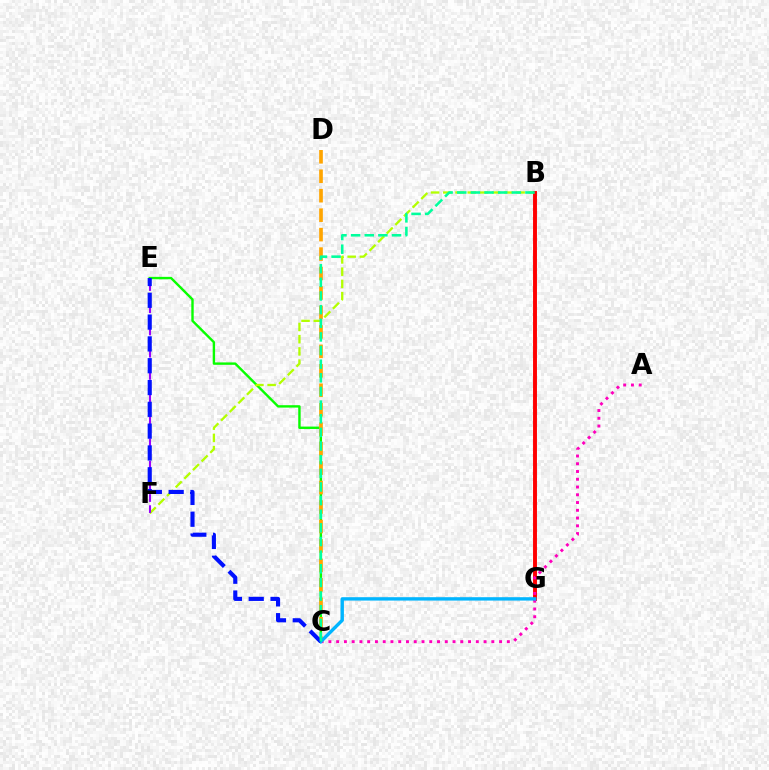{('C', 'E'): [{'color': '#08ff00', 'line_style': 'solid', 'thickness': 1.73}, {'color': '#0010ff', 'line_style': 'dashed', 'thickness': 2.96}], ('B', 'F'): [{'color': '#b3ff00', 'line_style': 'dashed', 'thickness': 1.66}], ('C', 'D'): [{'color': '#ffa500', 'line_style': 'dashed', 'thickness': 2.64}], ('B', 'G'): [{'color': '#ff0000', 'line_style': 'solid', 'thickness': 2.82}], ('A', 'C'): [{'color': '#ff00bd', 'line_style': 'dotted', 'thickness': 2.11}], ('C', 'G'): [{'color': '#00b5ff', 'line_style': 'solid', 'thickness': 2.43}], ('E', 'F'): [{'color': '#9b00ff', 'line_style': 'dashed', 'thickness': 1.51}], ('B', 'C'): [{'color': '#00ff9d', 'line_style': 'dashed', 'thickness': 1.85}]}